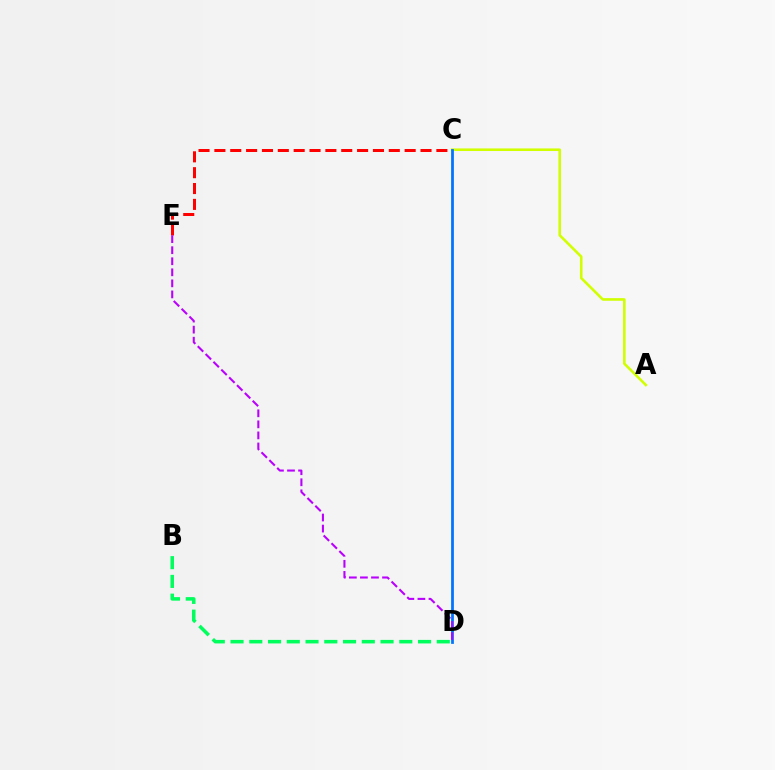{('A', 'C'): [{'color': '#d1ff00', 'line_style': 'solid', 'thickness': 1.87}], ('C', 'E'): [{'color': '#ff0000', 'line_style': 'dashed', 'thickness': 2.15}], ('C', 'D'): [{'color': '#0074ff', 'line_style': 'solid', 'thickness': 1.99}], ('D', 'E'): [{'color': '#b900ff', 'line_style': 'dashed', 'thickness': 1.5}], ('B', 'D'): [{'color': '#00ff5c', 'line_style': 'dashed', 'thickness': 2.55}]}